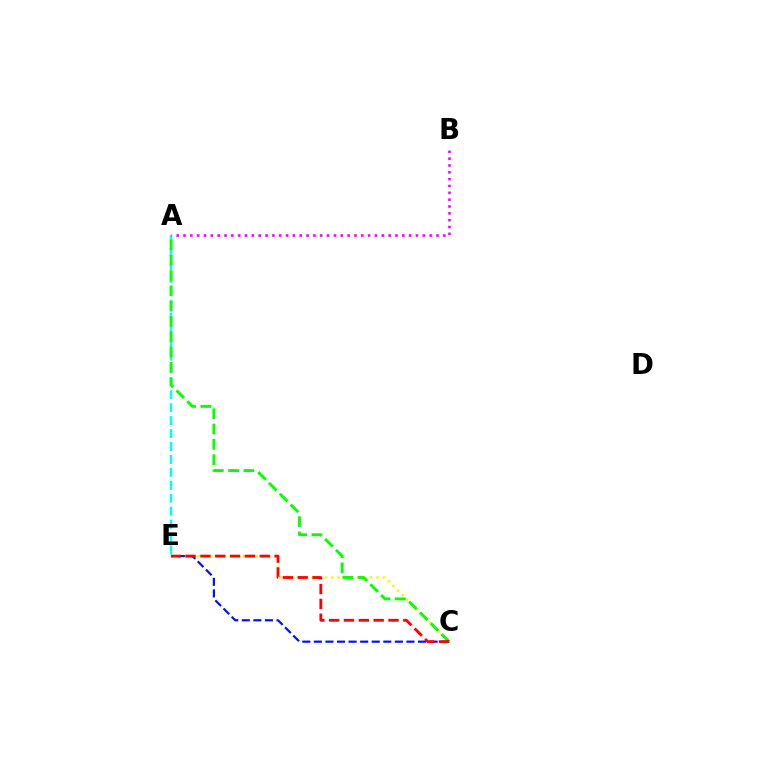{('A', 'E'): [{'color': '#00fff6', 'line_style': 'dashed', 'thickness': 1.76}], ('C', 'E'): [{'color': '#fcf500', 'line_style': 'dotted', 'thickness': 1.76}, {'color': '#0010ff', 'line_style': 'dashed', 'thickness': 1.57}, {'color': '#ff0000', 'line_style': 'dashed', 'thickness': 2.02}], ('A', 'C'): [{'color': '#08ff00', 'line_style': 'dashed', 'thickness': 2.08}], ('A', 'B'): [{'color': '#ee00ff', 'line_style': 'dotted', 'thickness': 1.86}]}